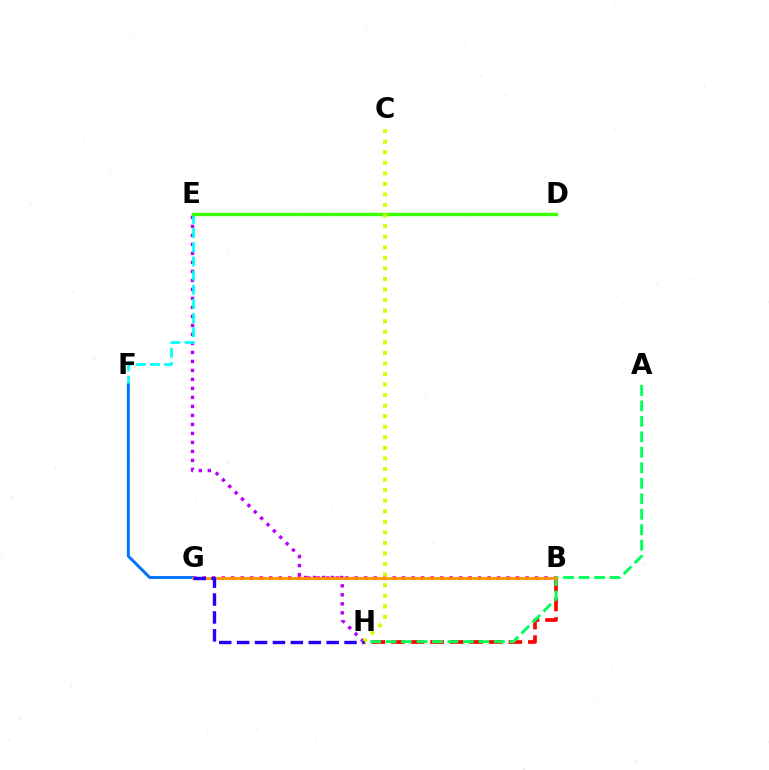{('B', 'H'): [{'color': '#ff0000', 'line_style': 'dashed', 'thickness': 2.66}], ('E', 'H'): [{'color': '#b900ff', 'line_style': 'dotted', 'thickness': 2.45}], ('B', 'G'): [{'color': '#ff00ac', 'line_style': 'dotted', 'thickness': 2.58}, {'color': '#ff9400', 'line_style': 'solid', 'thickness': 2.01}], ('E', 'F'): [{'color': '#00fff6', 'line_style': 'dashed', 'thickness': 1.92}], ('A', 'H'): [{'color': '#00ff5c', 'line_style': 'dashed', 'thickness': 2.1}], ('F', 'G'): [{'color': '#0074ff', 'line_style': 'solid', 'thickness': 2.12}], ('D', 'E'): [{'color': '#3dff00', 'line_style': 'solid', 'thickness': 2.43}], ('C', 'H'): [{'color': '#d1ff00', 'line_style': 'dotted', 'thickness': 2.87}], ('G', 'H'): [{'color': '#2500ff', 'line_style': 'dashed', 'thickness': 2.43}]}